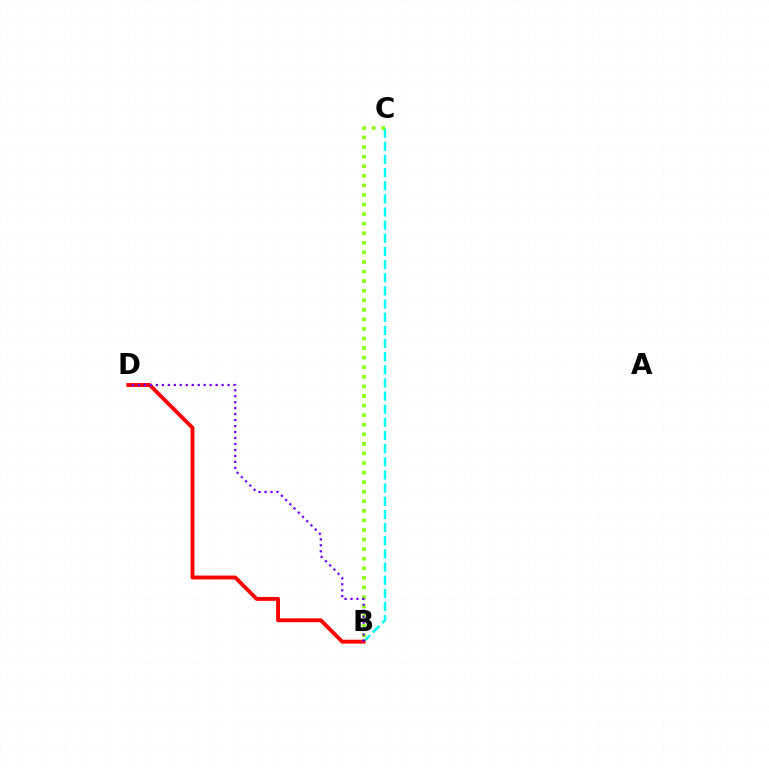{('B', 'C'): [{'color': '#00fff6', 'line_style': 'dashed', 'thickness': 1.79}, {'color': '#84ff00', 'line_style': 'dotted', 'thickness': 2.6}], ('B', 'D'): [{'color': '#ff0000', 'line_style': 'solid', 'thickness': 2.8}, {'color': '#7200ff', 'line_style': 'dotted', 'thickness': 1.62}]}